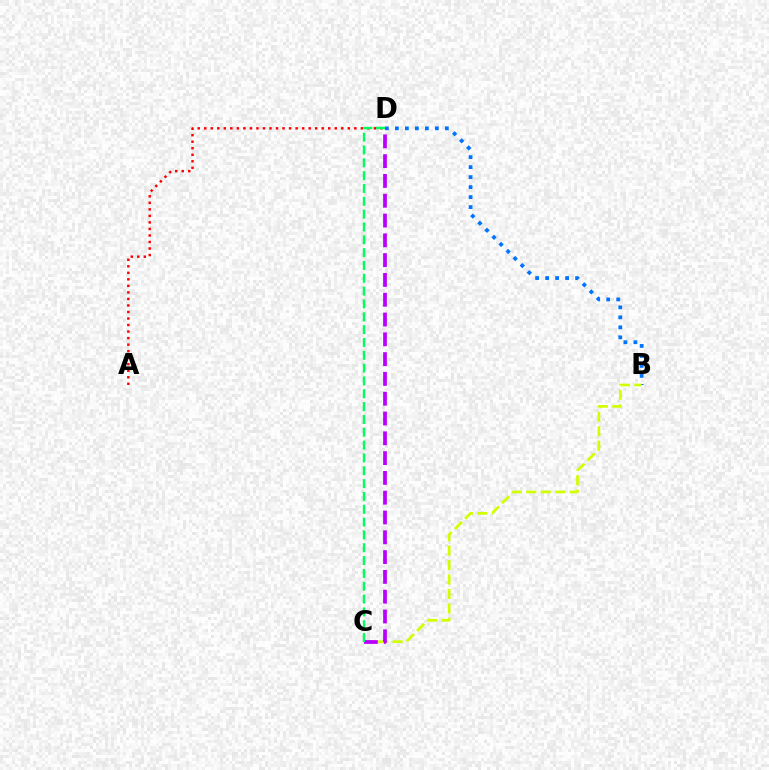{('B', 'D'): [{'color': '#0074ff', 'line_style': 'dotted', 'thickness': 2.72}], ('A', 'D'): [{'color': '#ff0000', 'line_style': 'dotted', 'thickness': 1.77}], ('B', 'C'): [{'color': '#d1ff00', 'line_style': 'dashed', 'thickness': 1.96}], ('C', 'D'): [{'color': '#b900ff', 'line_style': 'dashed', 'thickness': 2.69}, {'color': '#00ff5c', 'line_style': 'dashed', 'thickness': 1.74}]}